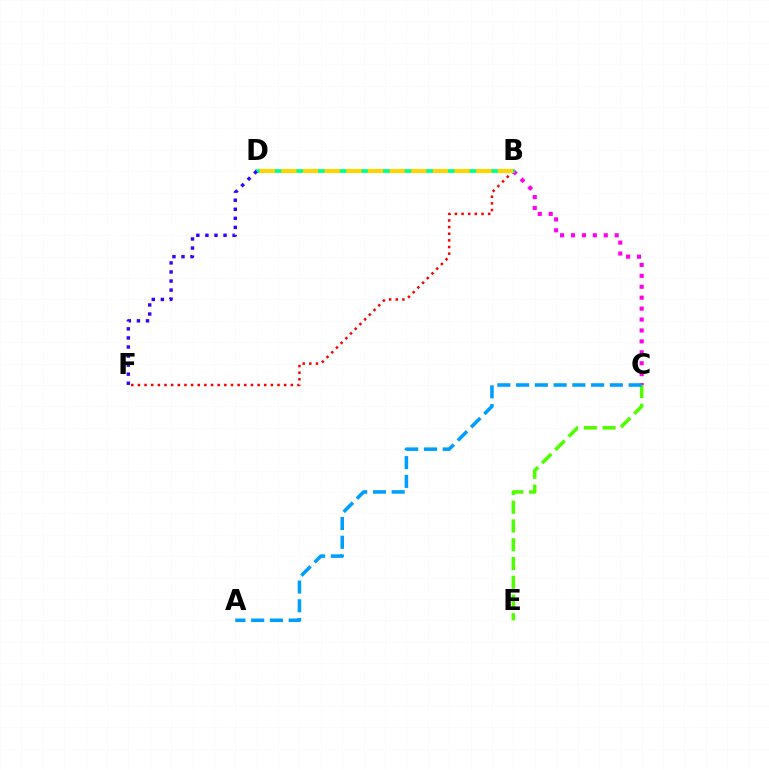{('C', 'E'): [{'color': '#4fff00', 'line_style': 'dashed', 'thickness': 2.55}], ('B', 'F'): [{'color': '#ff0000', 'line_style': 'dotted', 'thickness': 1.81}], ('B', 'C'): [{'color': '#ff00ed', 'line_style': 'dotted', 'thickness': 2.97}], ('A', 'C'): [{'color': '#009eff', 'line_style': 'dashed', 'thickness': 2.55}], ('B', 'D'): [{'color': '#00ff86', 'line_style': 'solid', 'thickness': 2.66}, {'color': '#ffd500', 'line_style': 'dashed', 'thickness': 2.94}], ('D', 'F'): [{'color': '#3700ff', 'line_style': 'dotted', 'thickness': 2.46}]}